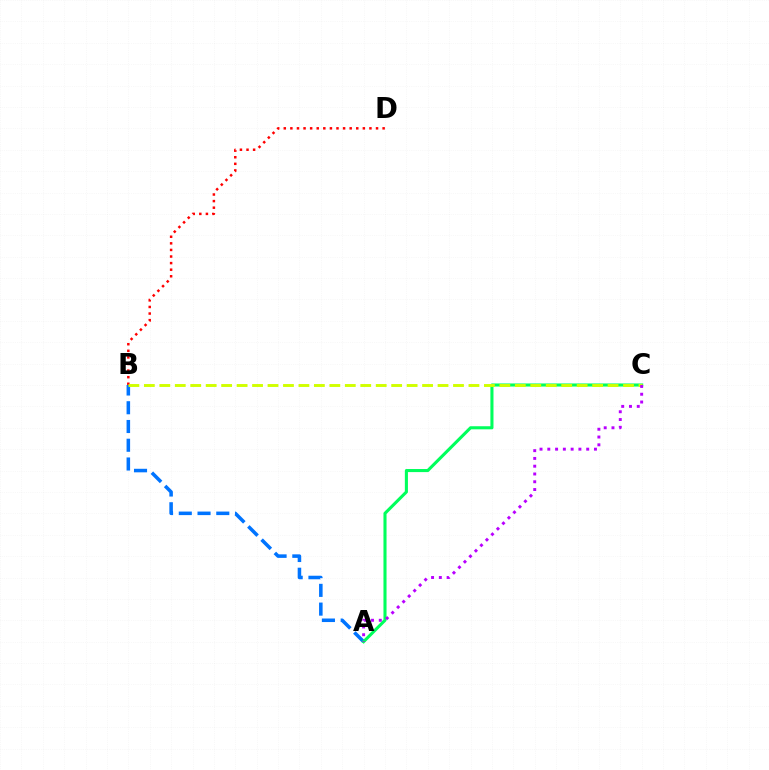{('A', 'B'): [{'color': '#0074ff', 'line_style': 'dashed', 'thickness': 2.55}], ('B', 'D'): [{'color': '#ff0000', 'line_style': 'dotted', 'thickness': 1.79}], ('A', 'C'): [{'color': '#00ff5c', 'line_style': 'solid', 'thickness': 2.22}, {'color': '#b900ff', 'line_style': 'dotted', 'thickness': 2.11}], ('B', 'C'): [{'color': '#d1ff00', 'line_style': 'dashed', 'thickness': 2.1}]}